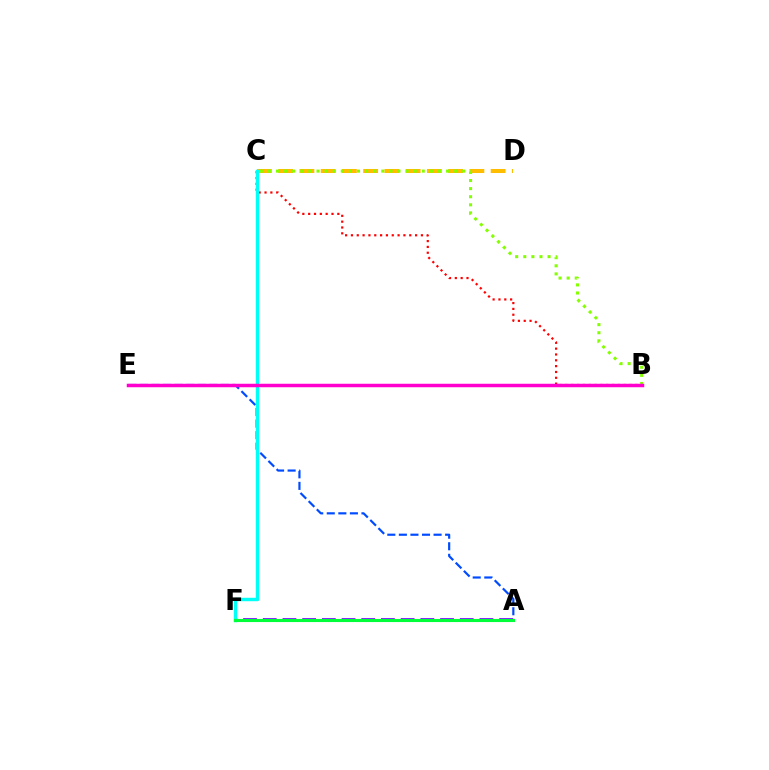{('A', 'E'): [{'color': '#004bff', 'line_style': 'dashed', 'thickness': 1.57}], ('C', 'D'): [{'color': '#ffbd00', 'line_style': 'dashed', 'thickness': 2.89}], ('A', 'F'): [{'color': '#7200ff', 'line_style': 'dashed', 'thickness': 2.68}, {'color': '#00ff39', 'line_style': 'solid', 'thickness': 2.24}], ('B', 'C'): [{'color': '#84ff00', 'line_style': 'dotted', 'thickness': 2.2}, {'color': '#ff0000', 'line_style': 'dotted', 'thickness': 1.58}], ('C', 'F'): [{'color': '#00fff6', 'line_style': 'solid', 'thickness': 2.48}], ('B', 'E'): [{'color': '#ff00cf', 'line_style': 'solid', 'thickness': 2.51}]}